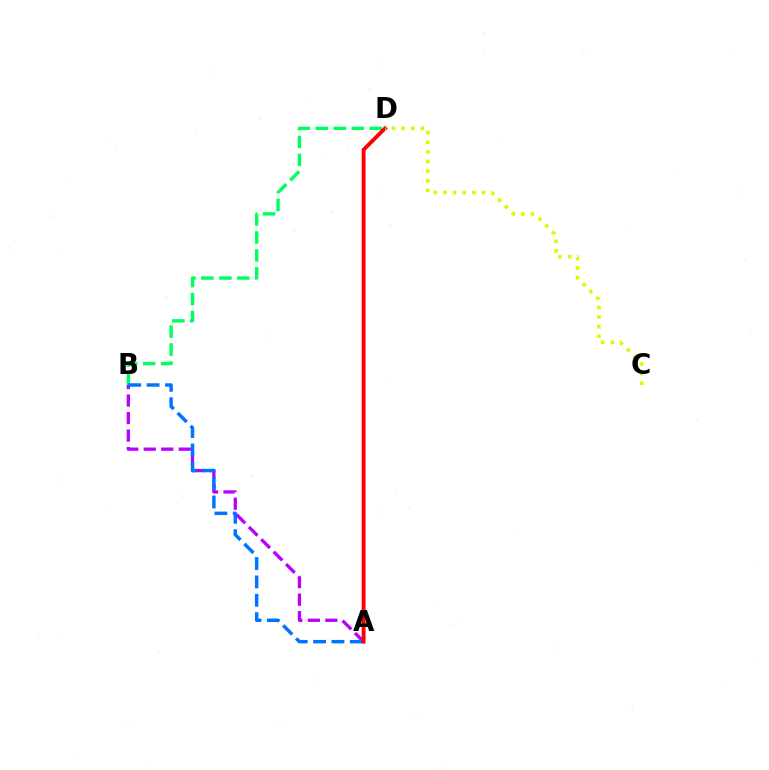{('B', 'D'): [{'color': '#00ff5c', 'line_style': 'dashed', 'thickness': 2.44}], ('A', 'B'): [{'color': '#b900ff', 'line_style': 'dashed', 'thickness': 2.38}, {'color': '#0074ff', 'line_style': 'dashed', 'thickness': 2.49}], ('A', 'D'): [{'color': '#ff0000', 'line_style': 'solid', 'thickness': 2.79}], ('C', 'D'): [{'color': '#d1ff00', 'line_style': 'dotted', 'thickness': 2.62}]}